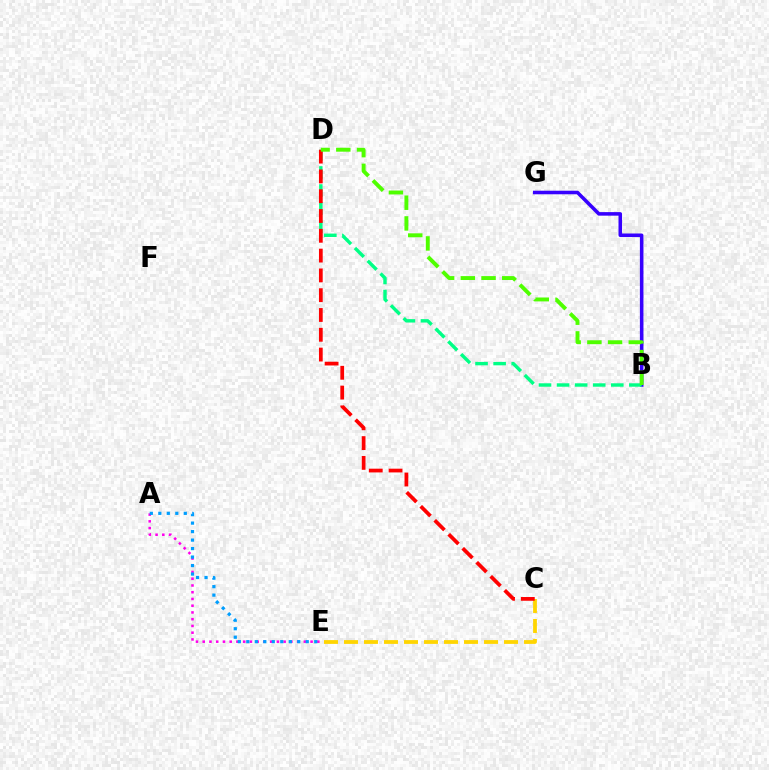{('A', 'E'): [{'color': '#ff00ed', 'line_style': 'dotted', 'thickness': 1.83}, {'color': '#009eff', 'line_style': 'dotted', 'thickness': 2.31}], ('B', 'G'): [{'color': '#3700ff', 'line_style': 'solid', 'thickness': 2.56}], ('C', 'E'): [{'color': '#ffd500', 'line_style': 'dashed', 'thickness': 2.72}], ('B', 'D'): [{'color': '#00ff86', 'line_style': 'dashed', 'thickness': 2.46}, {'color': '#4fff00', 'line_style': 'dashed', 'thickness': 2.81}], ('C', 'D'): [{'color': '#ff0000', 'line_style': 'dashed', 'thickness': 2.69}]}